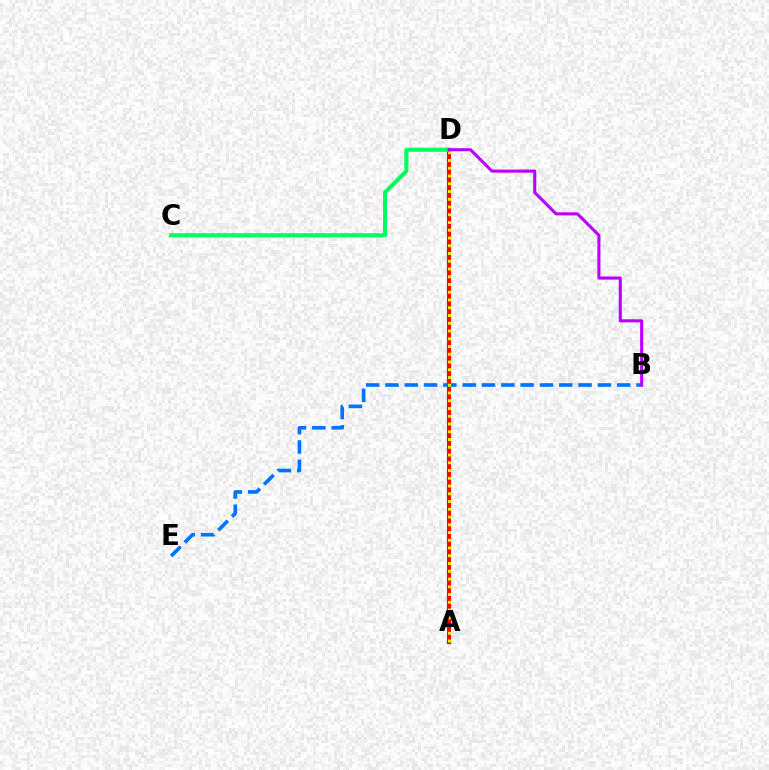{('A', 'D'): [{'color': '#ff0000', 'line_style': 'solid', 'thickness': 2.98}, {'color': '#d1ff00', 'line_style': 'dotted', 'thickness': 2.11}], ('B', 'E'): [{'color': '#0074ff', 'line_style': 'dashed', 'thickness': 2.62}], ('C', 'D'): [{'color': '#00ff5c', 'line_style': 'solid', 'thickness': 2.96}], ('B', 'D'): [{'color': '#b900ff', 'line_style': 'solid', 'thickness': 2.21}]}